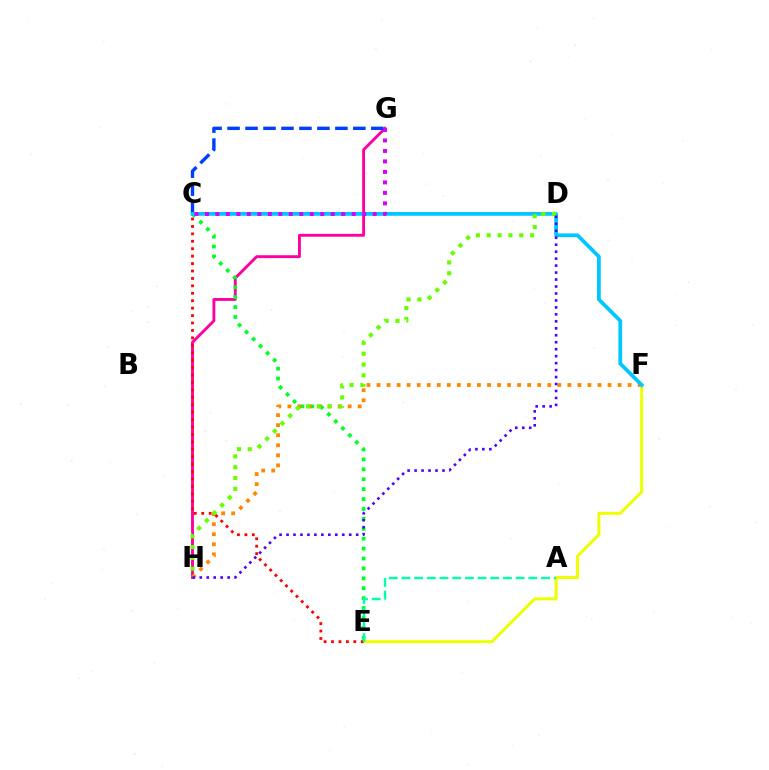{('G', 'H'): [{'color': '#ff00a0', 'line_style': 'solid', 'thickness': 2.08}], ('C', 'E'): [{'color': '#00ff27', 'line_style': 'dotted', 'thickness': 2.69}, {'color': '#ff0000', 'line_style': 'dotted', 'thickness': 2.02}], ('F', 'H'): [{'color': '#ff8800', 'line_style': 'dotted', 'thickness': 2.73}], ('E', 'F'): [{'color': '#eeff00', 'line_style': 'solid', 'thickness': 2.16}], ('C', 'G'): [{'color': '#003fff', 'line_style': 'dashed', 'thickness': 2.44}, {'color': '#d600ff', 'line_style': 'dotted', 'thickness': 2.85}], ('C', 'F'): [{'color': '#00c7ff', 'line_style': 'solid', 'thickness': 2.71}], ('D', 'H'): [{'color': '#66ff00', 'line_style': 'dotted', 'thickness': 2.95}, {'color': '#4f00ff', 'line_style': 'dotted', 'thickness': 1.89}], ('A', 'E'): [{'color': '#00ffaf', 'line_style': 'dashed', 'thickness': 1.72}]}